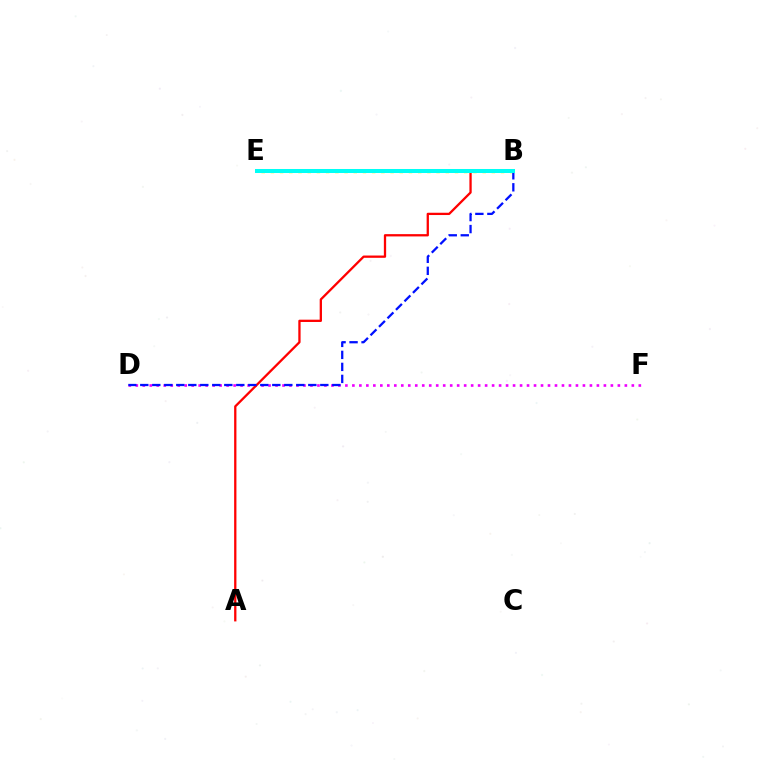{('B', 'E'): [{'color': '#08ff00', 'line_style': 'solid', 'thickness': 2.62}, {'color': '#fcf500', 'line_style': 'dotted', 'thickness': 2.5}, {'color': '#00fff6', 'line_style': 'solid', 'thickness': 2.89}], ('D', 'F'): [{'color': '#ee00ff', 'line_style': 'dotted', 'thickness': 1.9}], ('A', 'B'): [{'color': '#ff0000', 'line_style': 'solid', 'thickness': 1.65}], ('B', 'D'): [{'color': '#0010ff', 'line_style': 'dashed', 'thickness': 1.63}]}